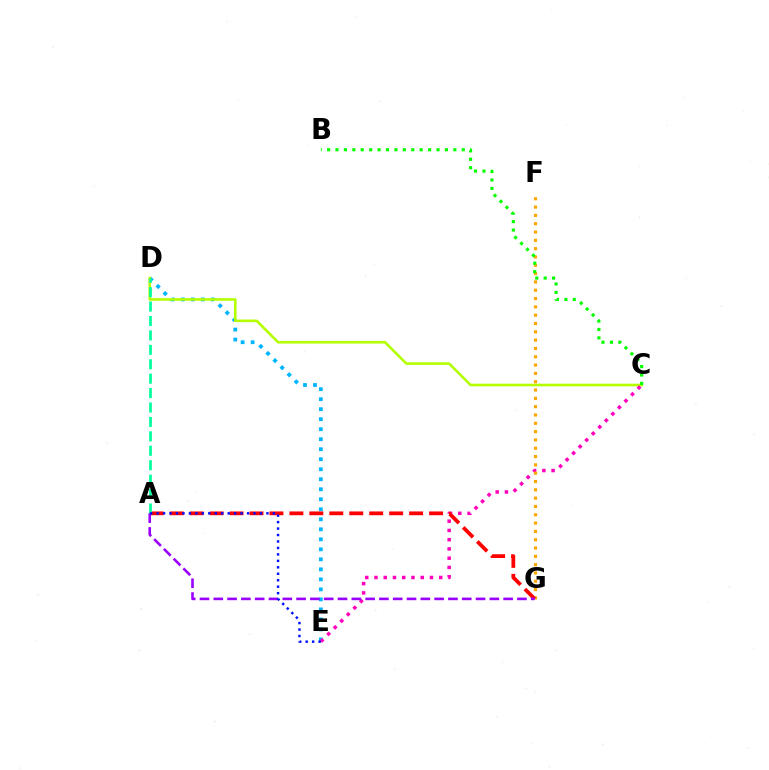{('D', 'E'): [{'color': '#00b5ff', 'line_style': 'dotted', 'thickness': 2.72}], ('C', 'D'): [{'color': '#b3ff00', 'line_style': 'solid', 'thickness': 1.87}], ('C', 'E'): [{'color': '#ff00bd', 'line_style': 'dotted', 'thickness': 2.51}], ('F', 'G'): [{'color': '#ffa500', 'line_style': 'dotted', 'thickness': 2.26}], ('A', 'G'): [{'color': '#ff0000', 'line_style': 'dashed', 'thickness': 2.71}, {'color': '#9b00ff', 'line_style': 'dashed', 'thickness': 1.88}], ('A', 'D'): [{'color': '#00ff9d', 'line_style': 'dashed', 'thickness': 1.96}], ('B', 'C'): [{'color': '#08ff00', 'line_style': 'dotted', 'thickness': 2.29}], ('A', 'E'): [{'color': '#0010ff', 'line_style': 'dotted', 'thickness': 1.76}]}